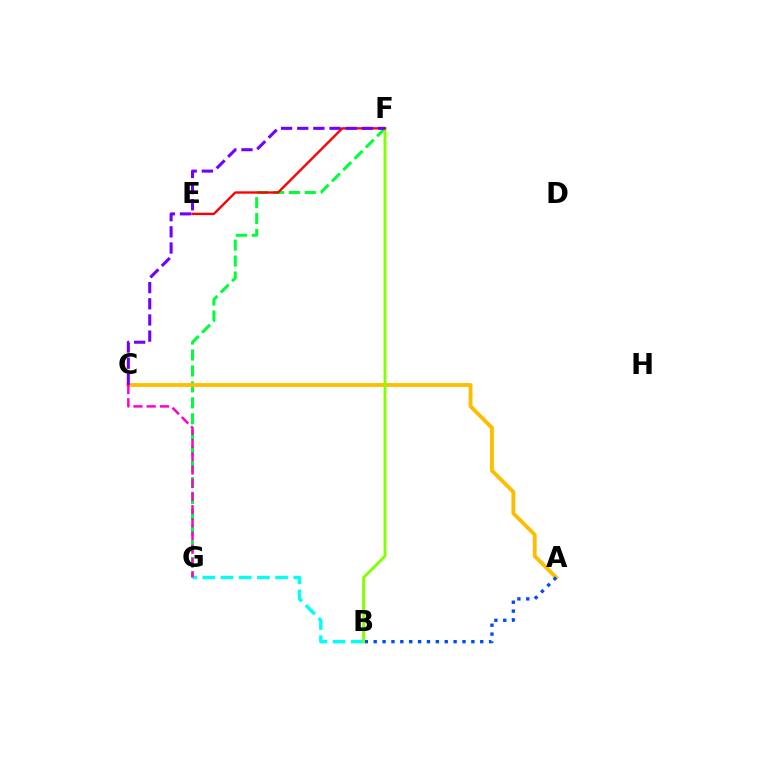{('F', 'G'): [{'color': '#00ff39', 'line_style': 'dashed', 'thickness': 2.17}], ('A', 'C'): [{'color': '#ffbd00', 'line_style': 'solid', 'thickness': 2.77}], ('B', 'G'): [{'color': '#00fff6', 'line_style': 'dashed', 'thickness': 2.47}], ('C', 'G'): [{'color': '#ff00cf', 'line_style': 'dashed', 'thickness': 1.79}], ('A', 'B'): [{'color': '#004bff', 'line_style': 'dotted', 'thickness': 2.41}], ('B', 'F'): [{'color': '#84ff00', 'line_style': 'solid', 'thickness': 2.1}], ('E', 'F'): [{'color': '#ff0000', 'line_style': 'solid', 'thickness': 1.7}], ('C', 'F'): [{'color': '#7200ff', 'line_style': 'dashed', 'thickness': 2.2}]}